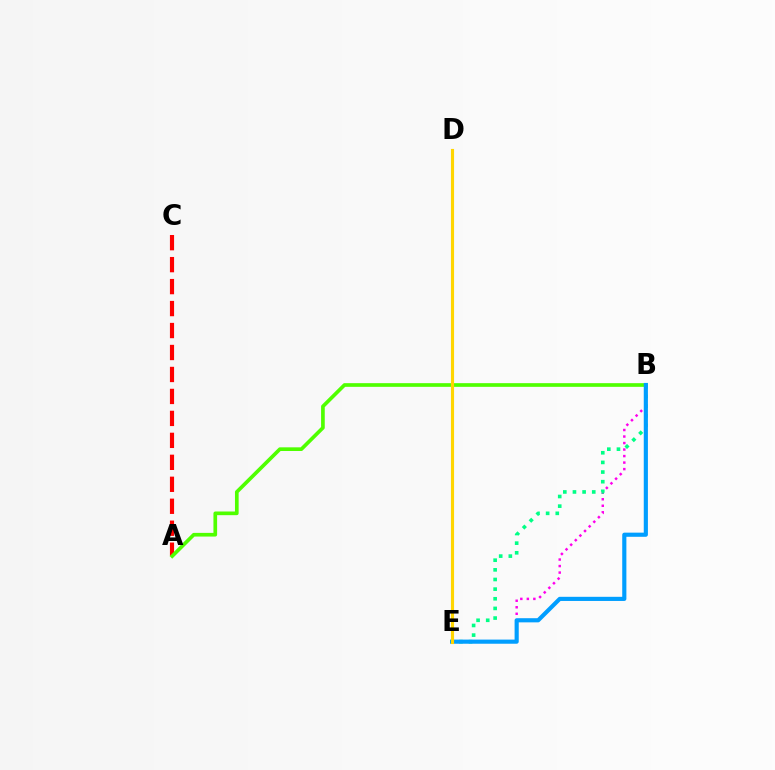{('B', 'E'): [{'color': '#ff00ed', 'line_style': 'dotted', 'thickness': 1.77}, {'color': '#00ff86', 'line_style': 'dotted', 'thickness': 2.62}, {'color': '#009eff', 'line_style': 'solid', 'thickness': 2.98}], ('A', 'C'): [{'color': '#ff0000', 'line_style': 'dashed', 'thickness': 2.98}], ('D', 'E'): [{'color': '#3700ff', 'line_style': 'solid', 'thickness': 1.97}, {'color': '#ffd500', 'line_style': 'solid', 'thickness': 2.25}], ('A', 'B'): [{'color': '#4fff00', 'line_style': 'solid', 'thickness': 2.64}]}